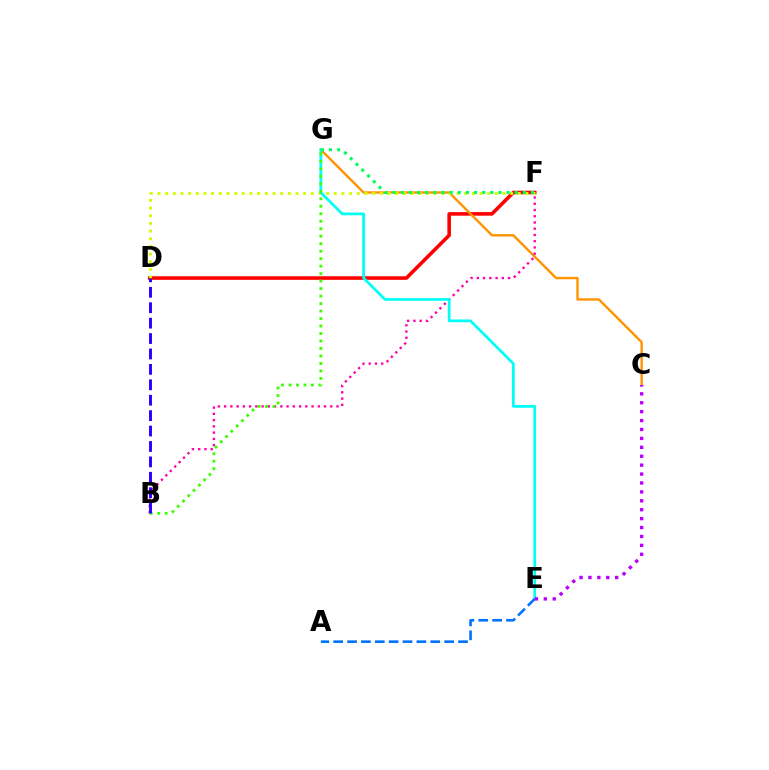{('D', 'F'): [{'color': '#ff0000', 'line_style': 'solid', 'thickness': 2.58}, {'color': '#d1ff00', 'line_style': 'dotted', 'thickness': 2.08}], ('C', 'G'): [{'color': '#ff9400', 'line_style': 'solid', 'thickness': 1.73}], ('B', 'F'): [{'color': '#ff00ac', 'line_style': 'dotted', 'thickness': 1.7}], ('E', 'G'): [{'color': '#00fff6', 'line_style': 'solid', 'thickness': 1.98}], ('A', 'E'): [{'color': '#0074ff', 'line_style': 'dashed', 'thickness': 1.88}], ('B', 'G'): [{'color': '#3dff00', 'line_style': 'dotted', 'thickness': 2.03}], ('F', 'G'): [{'color': '#00ff5c', 'line_style': 'dotted', 'thickness': 2.21}], ('B', 'D'): [{'color': '#2500ff', 'line_style': 'dashed', 'thickness': 2.09}], ('C', 'E'): [{'color': '#b900ff', 'line_style': 'dotted', 'thickness': 2.42}]}